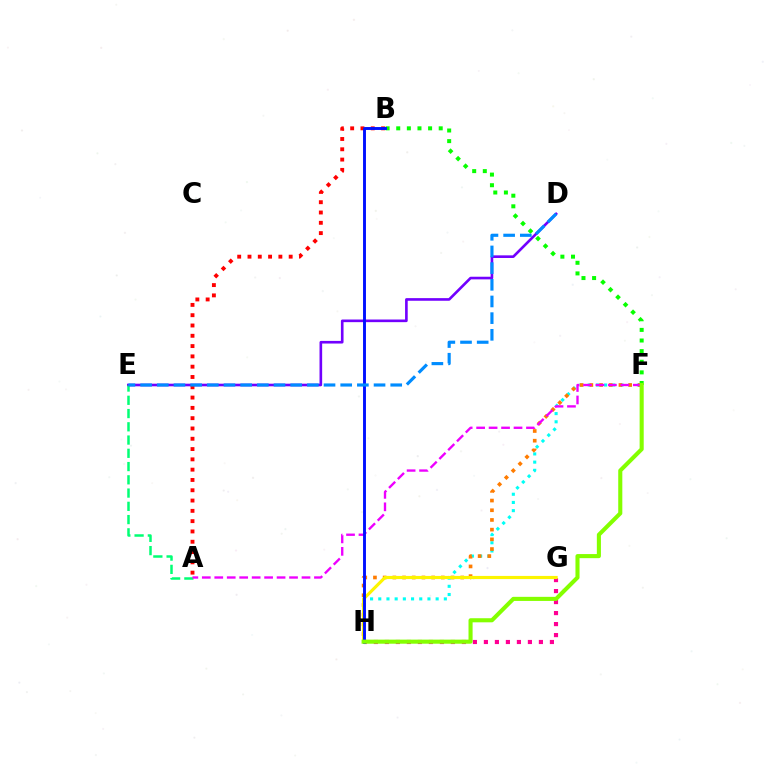{('G', 'H'): [{'color': '#ff0094', 'line_style': 'dotted', 'thickness': 2.99}, {'color': '#fcf500', 'line_style': 'solid', 'thickness': 2.26}], ('B', 'F'): [{'color': '#08ff00', 'line_style': 'dotted', 'thickness': 2.89}], ('F', 'H'): [{'color': '#00fff6', 'line_style': 'dotted', 'thickness': 2.23}, {'color': '#ff7c00', 'line_style': 'dotted', 'thickness': 2.63}, {'color': '#84ff00', 'line_style': 'solid', 'thickness': 2.94}], ('D', 'E'): [{'color': '#7200ff', 'line_style': 'solid', 'thickness': 1.9}, {'color': '#008cff', 'line_style': 'dashed', 'thickness': 2.27}], ('A', 'B'): [{'color': '#ff0000', 'line_style': 'dotted', 'thickness': 2.8}], ('A', 'E'): [{'color': '#00ff74', 'line_style': 'dashed', 'thickness': 1.8}], ('A', 'F'): [{'color': '#ee00ff', 'line_style': 'dashed', 'thickness': 1.69}], ('B', 'H'): [{'color': '#0010ff', 'line_style': 'solid', 'thickness': 2.1}]}